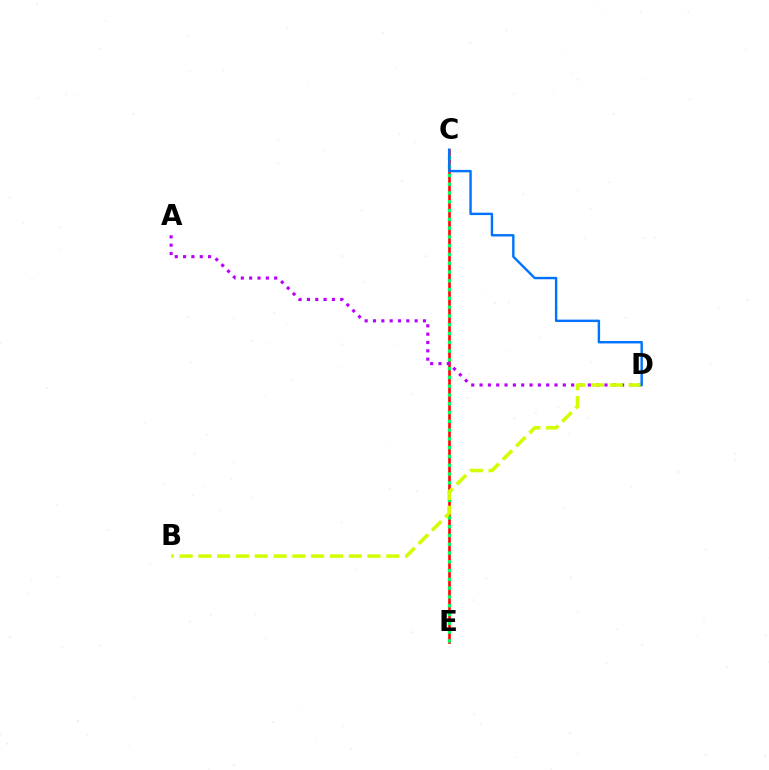{('C', 'E'): [{'color': '#ff0000', 'line_style': 'solid', 'thickness': 1.87}, {'color': '#00ff5c', 'line_style': 'dotted', 'thickness': 2.39}], ('A', 'D'): [{'color': '#b900ff', 'line_style': 'dotted', 'thickness': 2.26}], ('B', 'D'): [{'color': '#d1ff00', 'line_style': 'dashed', 'thickness': 2.55}], ('C', 'D'): [{'color': '#0074ff', 'line_style': 'solid', 'thickness': 1.74}]}